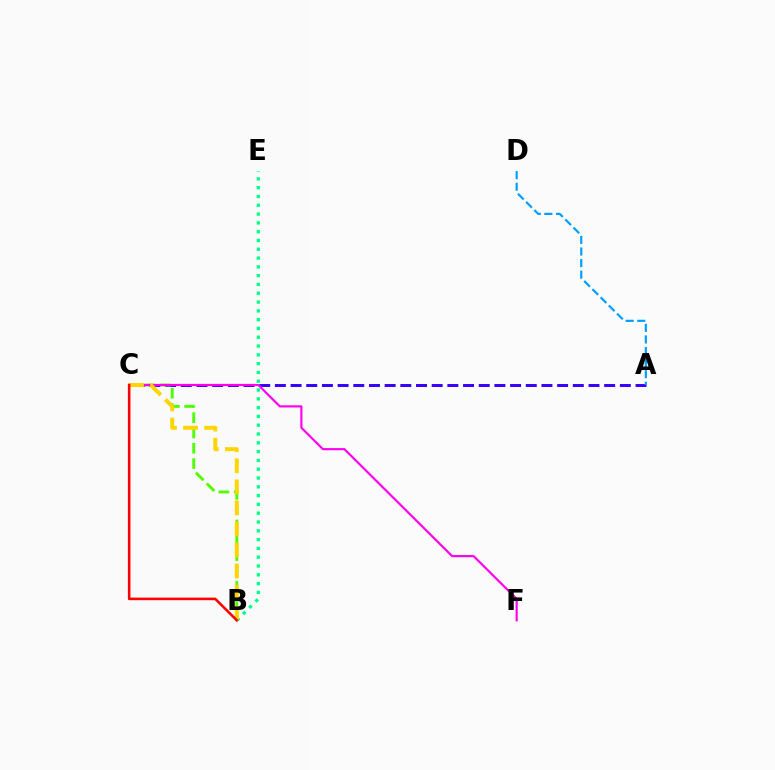{('A', 'C'): [{'color': '#3700ff', 'line_style': 'dashed', 'thickness': 2.13}], ('B', 'C'): [{'color': '#4fff00', 'line_style': 'dashed', 'thickness': 2.08}, {'color': '#ffd500', 'line_style': 'dashed', 'thickness': 2.86}, {'color': '#ff0000', 'line_style': 'solid', 'thickness': 1.86}], ('C', 'F'): [{'color': '#ff00ed', 'line_style': 'solid', 'thickness': 1.56}], ('B', 'E'): [{'color': '#00ff86', 'line_style': 'dotted', 'thickness': 2.39}], ('A', 'D'): [{'color': '#009eff', 'line_style': 'dashed', 'thickness': 1.57}]}